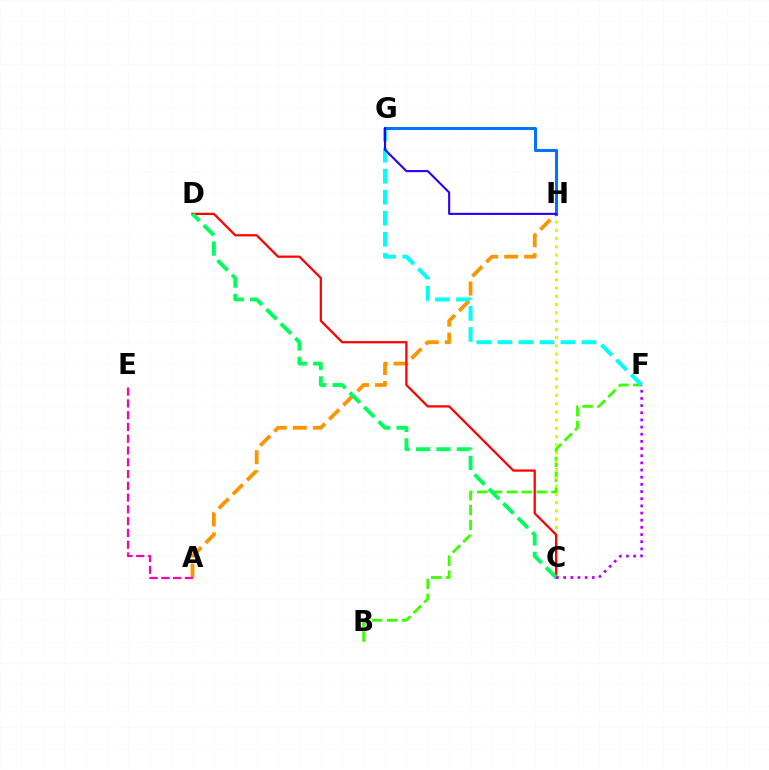{('A', 'H'): [{'color': '#ff9400', 'line_style': 'dashed', 'thickness': 2.72}], ('B', 'F'): [{'color': '#3dff00', 'line_style': 'dashed', 'thickness': 2.02}], ('C', 'H'): [{'color': '#d1ff00', 'line_style': 'dotted', 'thickness': 2.24}], ('C', 'D'): [{'color': '#ff0000', 'line_style': 'solid', 'thickness': 1.61}, {'color': '#00ff5c', 'line_style': 'dashed', 'thickness': 2.77}], ('F', 'G'): [{'color': '#00fff6', 'line_style': 'dashed', 'thickness': 2.86}], ('G', 'H'): [{'color': '#0074ff', 'line_style': 'solid', 'thickness': 2.2}, {'color': '#2500ff', 'line_style': 'solid', 'thickness': 1.52}], ('C', 'F'): [{'color': '#b900ff', 'line_style': 'dotted', 'thickness': 1.95}], ('A', 'E'): [{'color': '#ff00ac', 'line_style': 'dashed', 'thickness': 1.6}]}